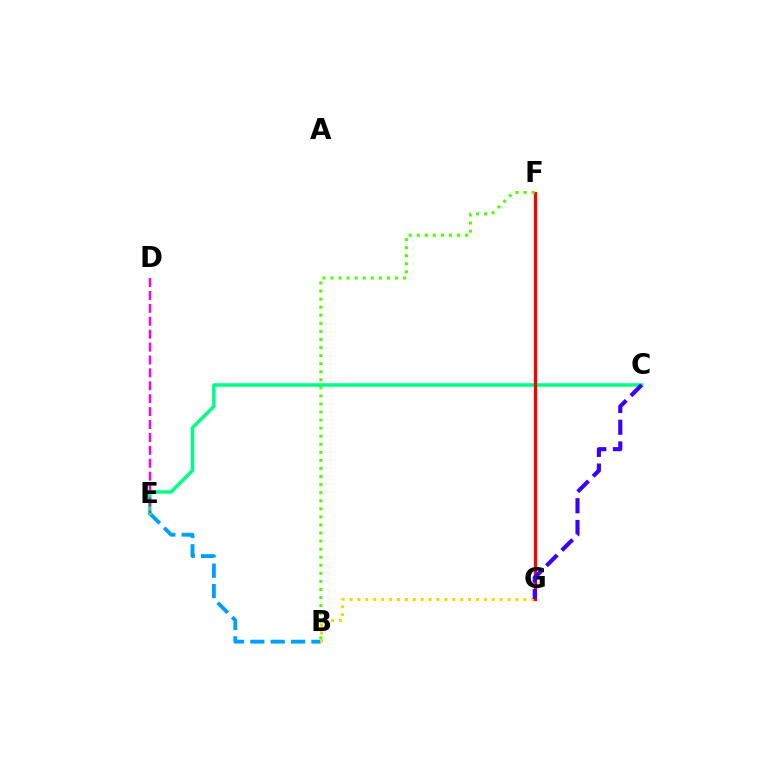{('B', 'E'): [{'color': '#009eff', 'line_style': 'dashed', 'thickness': 2.77}], ('B', 'G'): [{'color': '#ffd500', 'line_style': 'dotted', 'thickness': 2.15}], ('C', 'E'): [{'color': '#00ff86', 'line_style': 'solid', 'thickness': 2.54}], ('F', 'G'): [{'color': '#ff0000', 'line_style': 'solid', 'thickness': 2.36}], ('B', 'F'): [{'color': '#4fff00', 'line_style': 'dotted', 'thickness': 2.19}], ('C', 'G'): [{'color': '#3700ff', 'line_style': 'dashed', 'thickness': 2.95}], ('D', 'E'): [{'color': '#ff00ed', 'line_style': 'dashed', 'thickness': 1.75}]}